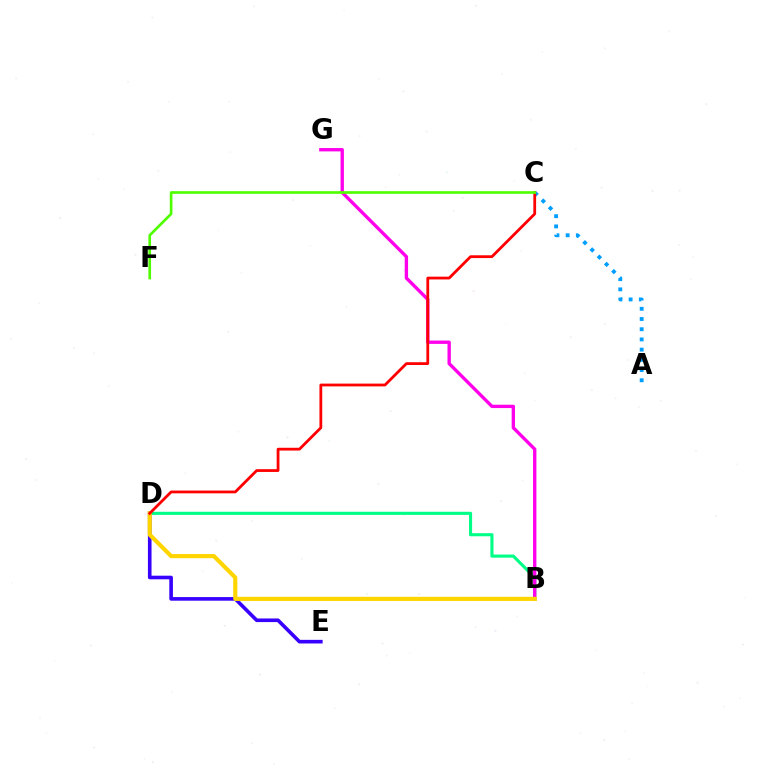{('D', 'E'): [{'color': '#3700ff', 'line_style': 'solid', 'thickness': 2.61}], ('B', 'D'): [{'color': '#00ff86', 'line_style': 'solid', 'thickness': 2.24}, {'color': '#ffd500', 'line_style': 'solid', 'thickness': 2.99}], ('B', 'G'): [{'color': '#ff00ed', 'line_style': 'solid', 'thickness': 2.41}], ('A', 'C'): [{'color': '#009eff', 'line_style': 'dotted', 'thickness': 2.77}], ('C', 'D'): [{'color': '#ff0000', 'line_style': 'solid', 'thickness': 2.0}], ('C', 'F'): [{'color': '#4fff00', 'line_style': 'solid', 'thickness': 1.92}]}